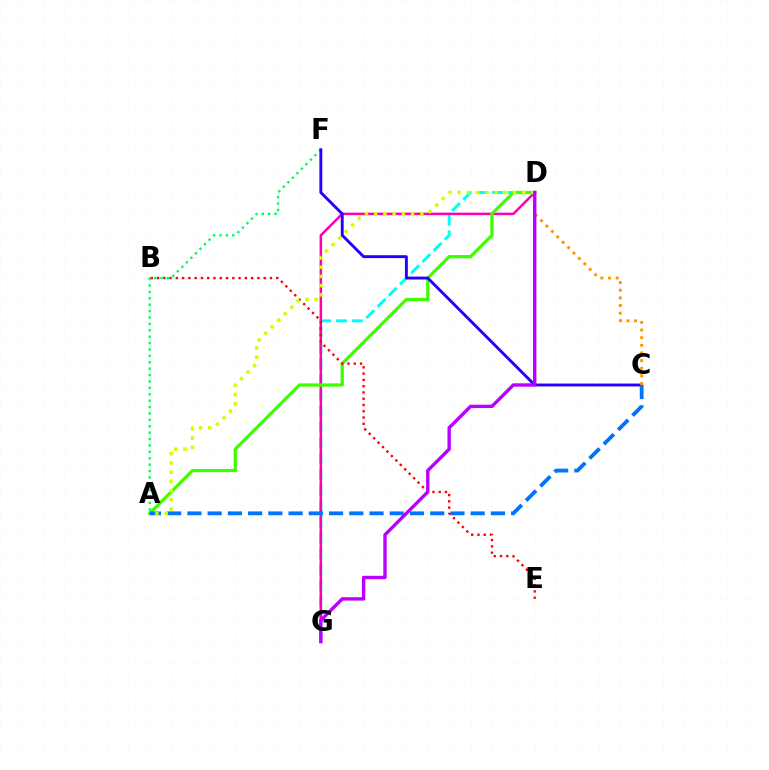{('A', 'F'): [{'color': '#00ff5c', 'line_style': 'dotted', 'thickness': 1.74}], ('D', 'G'): [{'color': '#00fff6', 'line_style': 'dashed', 'thickness': 2.15}, {'color': '#ff00ac', 'line_style': 'solid', 'thickness': 1.81}, {'color': '#b900ff', 'line_style': 'solid', 'thickness': 2.43}], ('A', 'D'): [{'color': '#3dff00', 'line_style': 'solid', 'thickness': 2.33}, {'color': '#d1ff00', 'line_style': 'dotted', 'thickness': 2.51}], ('C', 'F'): [{'color': '#2500ff', 'line_style': 'solid', 'thickness': 2.09}], ('A', 'C'): [{'color': '#0074ff', 'line_style': 'dashed', 'thickness': 2.75}], ('B', 'E'): [{'color': '#ff0000', 'line_style': 'dotted', 'thickness': 1.7}], ('C', 'D'): [{'color': '#ff9400', 'line_style': 'dotted', 'thickness': 2.08}]}